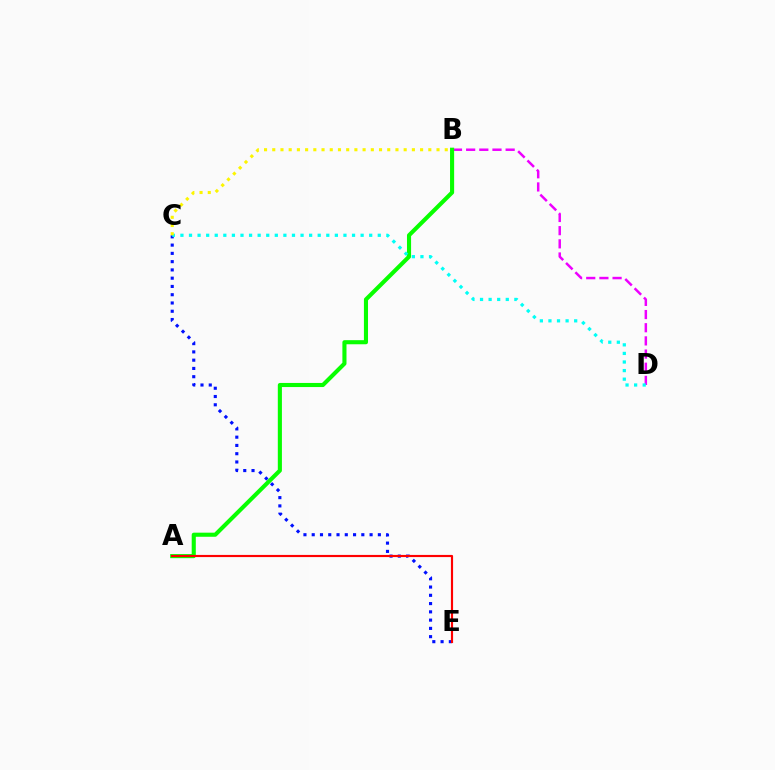{('B', 'D'): [{'color': '#ee00ff', 'line_style': 'dashed', 'thickness': 1.79}], ('C', 'E'): [{'color': '#0010ff', 'line_style': 'dotted', 'thickness': 2.25}], ('A', 'B'): [{'color': '#08ff00', 'line_style': 'solid', 'thickness': 2.95}], ('A', 'E'): [{'color': '#ff0000', 'line_style': 'solid', 'thickness': 1.55}], ('C', 'D'): [{'color': '#00fff6', 'line_style': 'dotted', 'thickness': 2.33}], ('B', 'C'): [{'color': '#fcf500', 'line_style': 'dotted', 'thickness': 2.23}]}